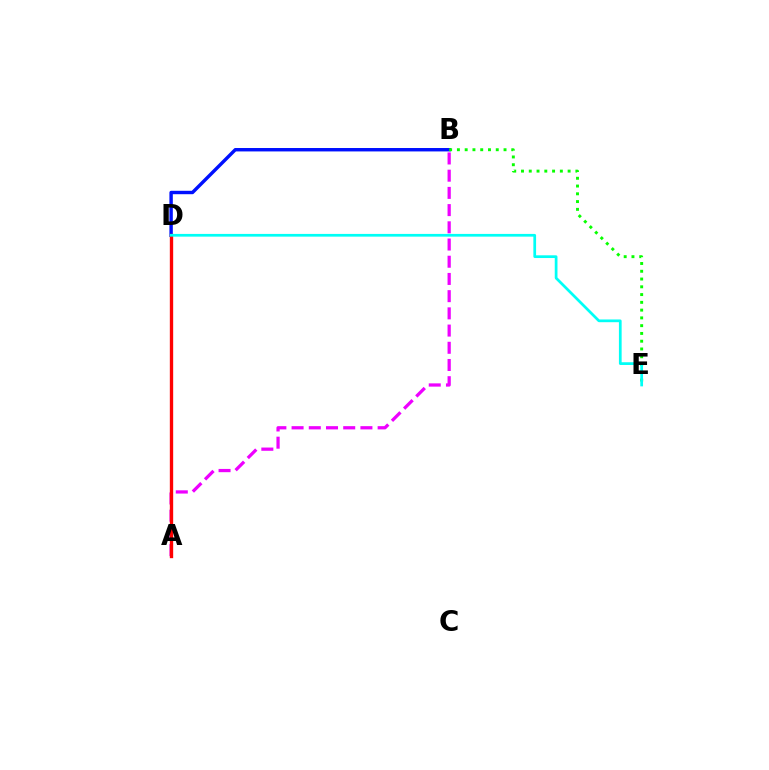{('B', 'D'): [{'color': '#0010ff', 'line_style': 'solid', 'thickness': 2.46}], ('B', 'E'): [{'color': '#08ff00', 'line_style': 'dotted', 'thickness': 2.11}], ('A', 'B'): [{'color': '#ee00ff', 'line_style': 'dashed', 'thickness': 2.34}], ('A', 'D'): [{'color': '#fcf500', 'line_style': 'dotted', 'thickness': 2.06}, {'color': '#ff0000', 'line_style': 'solid', 'thickness': 2.41}], ('D', 'E'): [{'color': '#00fff6', 'line_style': 'solid', 'thickness': 1.96}]}